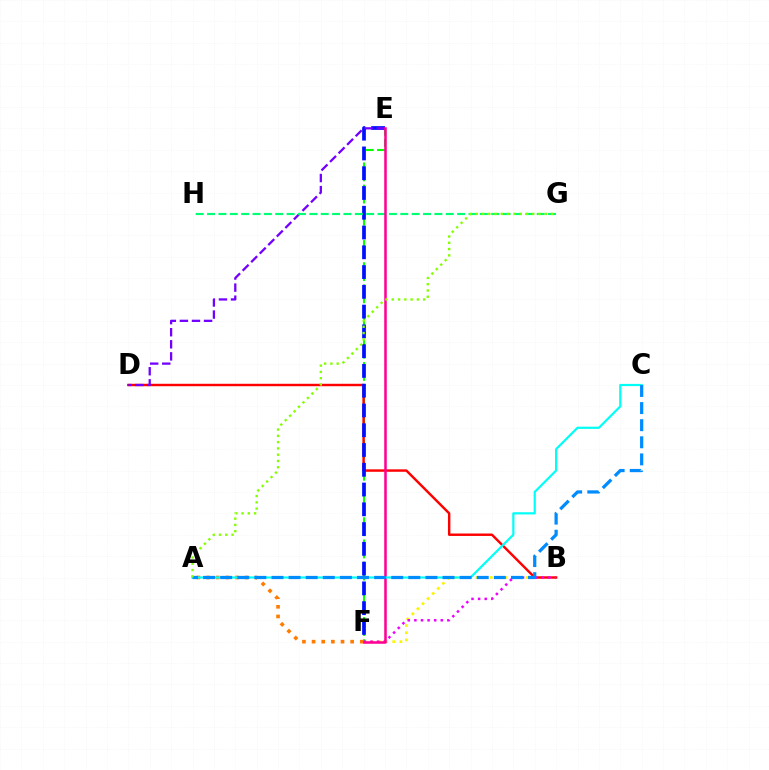{('B', 'F'): [{'color': '#fcf500', 'line_style': 'dotted', 'thickness': 1.95}, {'color': '#ee00ff', 'line_style': 'dotted', 'thickness': 1.79}], ('E', 'F'): [{'color': '#08ff00', 'line_style': 'dashed', 'thickness': 1.51}, {'color': '#0010ff', 'line_style': 'dashed', 'thickness': 2.69}, {'color': '#ff0094', 'line_style': 'solid', 'thickness': 1.83}], ('B', 'D'): [{'color': '#ff0000', 'line_style': 'solid', 'thickness': 1.75}], ('D', 'E'): [{'color': '#7200ff', 'line_style': 'dashed', 'thickness': 1.64}], ('G', 'H'): [{'color': '#00ff74', 'line_style': 'dashed', 'thickness': 1.54}], ('A', 'F'): [{'color': '#ff7c00', 'line_style': 'dotted', 'thickness': 2.62}], ('A', 'C'): [{'color': '#00fff6', 'line_style': 'solid', 'thickness': 1.58}, {'color': '#008cff', 'line_style': 'dashed', 'thickness': 2.32}], ('A', 'G'): [{'color': '#84ff00', 'line_style': 'dotted', 'thickness': 1.71}]}